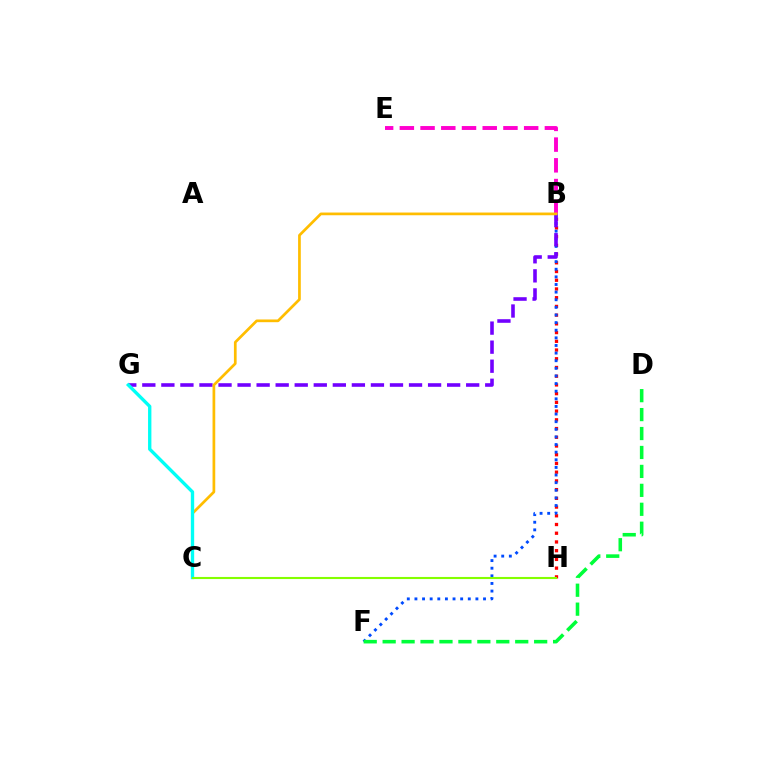{('B', 'E'): [{'color': '#ff00cf', 'line_style': 'dashed', 'thickness': 2.81}], ('B', 'H'): [{'color': '#ff0000', 'line_style': 'dotted', 'thickness': 2.37}], ('B', 'F'): [{'color': '#004bff', 'line_style': 'dotted', 'thickness': 2.07}], ('B', 'G'): [{'color': '#7200ff', 'line_style': 'dashed', 'thickness': 2.59}], ('B', 'C'): [{'color': '#ffbd00', 'line_style': 'solid', 'thickness': 1.95}], ('C', 'G'): [{'color': '#00fff6', 'line_style': 'solid', 'thickness': 2.41}], ('C', 'H'): [{'color': '#84ff00', 'line_style': 'solid', 'thickness': 1.52}], ('D', 'F'): [{'color': '#00ff39', 'line_style': 'dashed', 'thickness': 2.57}]}